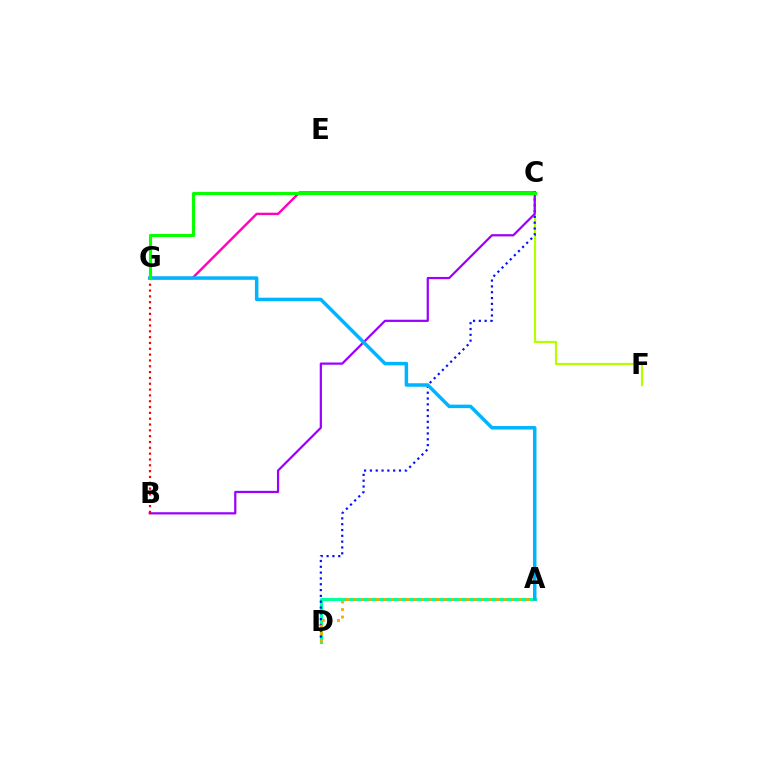{('C', 'F'): [{'color': '#b3ff00', 'line_style': 'solid', 'thickness': 1.59}], ('A', 'D'): [{'color': '#00ff9d', 'line_style': 'solid', 'thickness': 2.24}, {'color': '#ffa500', 'line_style': 'dotted', 'thickness': 2.04}], ('C', 'D'): [{'color': '#0010ff', 'line_style': 'dotted', 'thickness': 1.58}], ('C', 'G'): [{'color': '#ff00bd', 'line_style': 'solid', 'thickness': 1.72}, {'color': '#08ff00', 'line_style': 'solid', 'thickness': 2.26}], ('B', 'C'): [{'color': '#9b00ff', 'line_style': 'solid', 'thickness': 1.6}], ('A', 'G'): [{'color': '#00b5ff', 'line_style': 'solid', 'thickness': 2.52}], ('B', 'G'): [{'color': '#ff0000', 'line_style': 'dotted', 'thickness': 1.58}]}